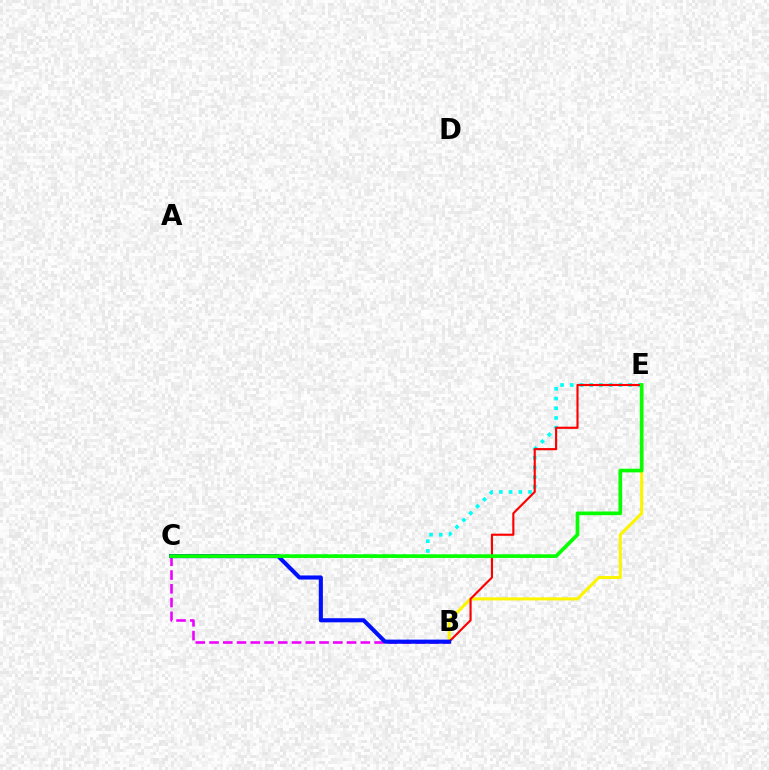{('B', 'C'): [{'color': '#ee00ff', 'line_style': 'dashed', 'thickness': 1.87}, {'color': '#0010ff', 'line_style': 'solid', 'thickness': 2.95}], ('B', 'E'): [{'color': '#fcf500', 'line_style': 'solid', 'thickness': 2.2}, {'color': '#ff0000', 'line_style': 'solid', 'thickness': 1.54}], ('C', 'E'): [{'color': '#00fff6', 'line_style': 'dotted', 'thickness': 2.64}, {'color': '#08ff00', 'line_style': 'solid', 'thickness': 2.64}]}